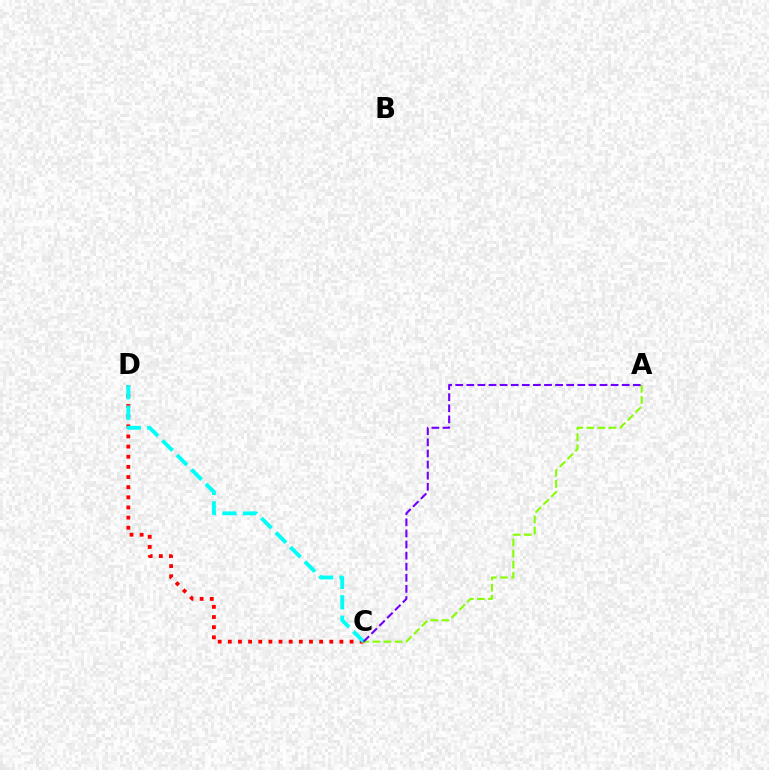{('C', 'D'): [{'color': '#ff0000', 'line_style': 'dotted', 'thickness': 2.76}, {'color': '#00fff6', 'line_style': 'dashed', 'thickness': 2.79}], ('A', 'C'): [{'color': '#84ff00', 'line_style': 'dashed', 'thickness': 1.51}, {'color': '#7200ff', 'line_style': 'dashed', 'thickness': 1.51}]}